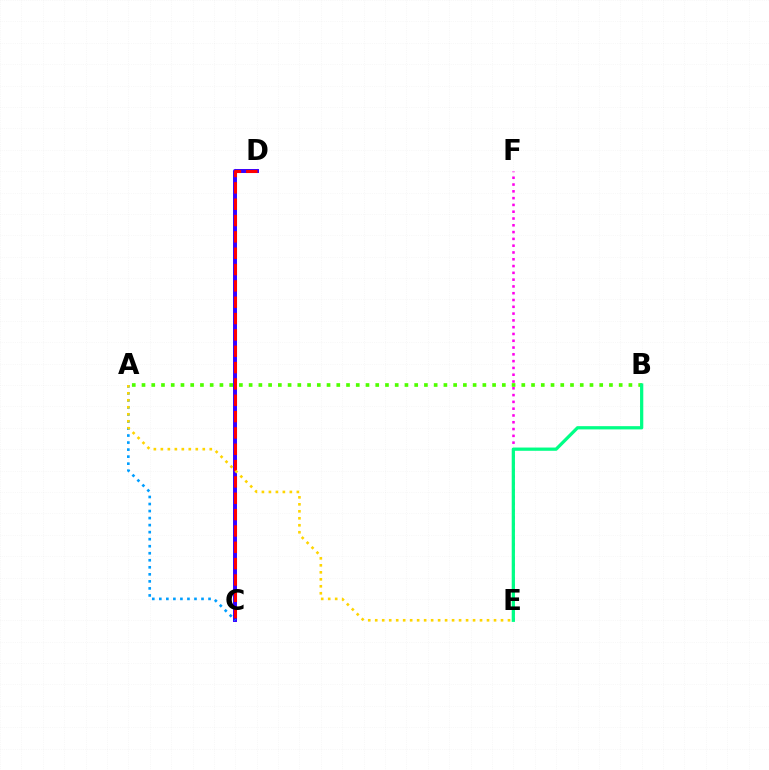{('C', 'D'): [{'color': '#3700ff', 'line_style': 'solid', 'thickness': 2.85}, {'color': '#ff0000', 'line_style': 'dashed', 'thickness': 2.22}], ('E', 'F'): [{'color': '#ff00ed', 'line_style': 'dotted', 'thickness': 1.85}], ('A', 'C'): [{'color': '#009eff', 'line_style': 'dotted', 'thickness': 1.91}], ('A', 'B'): [{'color': '#4fff00', 'line_style': 'dotted', 'thickness': 2.65}], ('B', 'E'): [{'color': '#00ff86', 'line_style': 'solid', 'thickness': 2.34}], ('A', 'E'): [{'color': '#ffd500', 'line_style': 'dotted', 'thickness': 1.9}]}